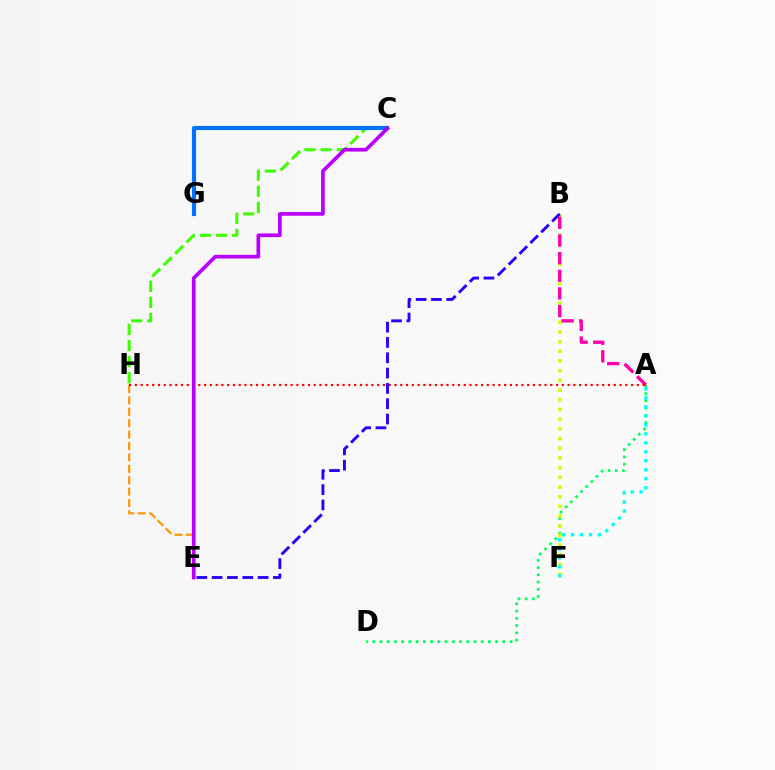{('C', 'H'): [{'color': '#3dff00', 'line_style': 'dashed', 'thickness': 2.19}], ('A', 'D'): [{'color': '#00ff5c', 'line_style': 'dotted', 'thickness': 1.96}], ('B', 'F'): [{'color': '#d1ff00', 'line_style': 'dotted', 'thickness': 2.63}], ('C', 'G'): [{'color': '#0074ff', 'line_style': 'solid', 'thickness': 2.99}], ('A', 'F'): [{'color': '#00fff6', 'line_style': 'dotted', 'thickness': 2.44}], ('E', 'H'): [{'color': '#ff9400', 'line_style': 'dashed', 'thickness': 1.55}], ('A', 'B'): [{'color': '#ff00ac', 'line_style': 'dashed', 'thickness': 2.4}], ('A', 'H'): [{'color': '#ff0000', 'line_style': 'dotted', 'thickness': 1.57}], ('B', 'E'): [{'color': '#2500ff', 'line_style': 'dashed', 'thickness': 2.08}], ('C', 'E'): [{'color': '#b900ff', 'line_style': 'solid', 'thickness': 2.65}]}